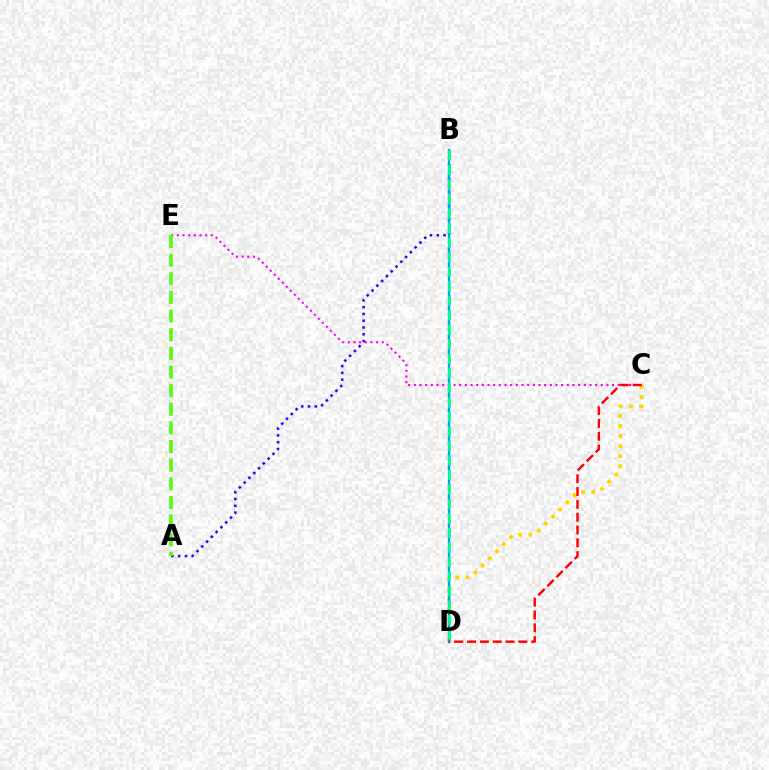{('C', 'D'): [{'color': '#ffd500', 'line_style': 'dotted', 'thickness': 2.74}, {'color': '#ff0000', 'line_style': 'dashed', 'thickness': 1.74}], ('A', 'B'): [{'color': '#3700ff', 'line_style': 'dotted', 'thickness': 1.84}], ('C', 'E'): [{'color': '#ff00ed', 'line_style': 'dotted', 'thickness': 1.54}], ('B', 'D'): [{'color': '#009eff', 'line_style': 'solid', 'thickness': 1.72}, {'color': '#00ff86', 'line_style': 'dashed', 'thickness': 1.97}], ('A', 'E'): [{'color': '#4fff00', 'line_style': 'dashed', 'thickness': 2.53}]}